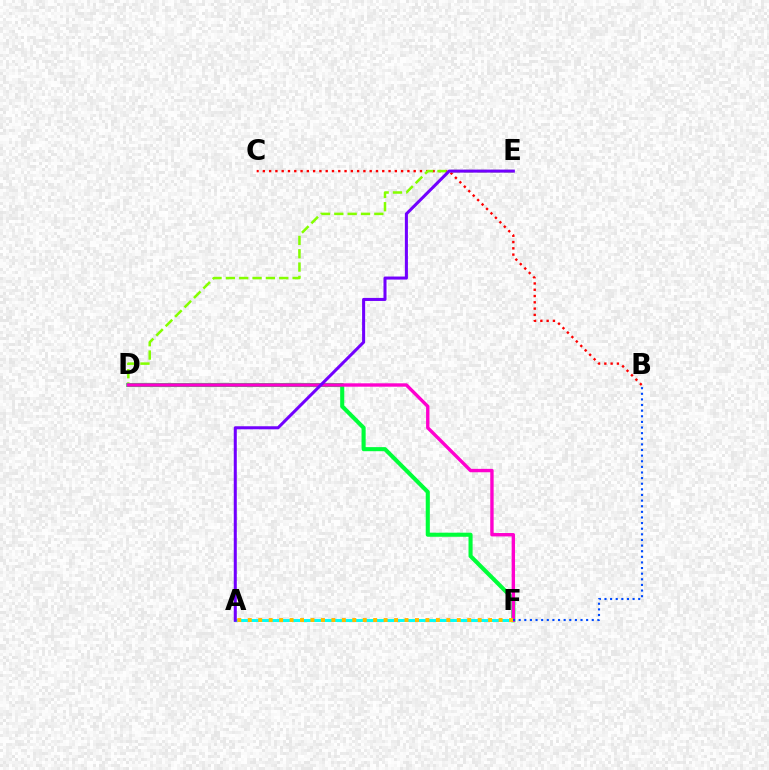{('B', 'C'): [{'color': '#ff0000', 'line_style': 'dotted', 'thickness': 1.71}], ('D', 'E'): [{'color': '#84ff00', 'line_style': 'dashed', 'thickness': 1.81}], ('A', 'F'): [{'color': '#00fff6', 'line_style': 'solid', 'thickness': 2.13}, {'color': '#ffbd00', 'line_style': 'dotted', 'thickness': 2.84}], ('D', 'F'): [{'color': '#00ff39', 'line_style': 'solid', 'thickness': 2.94}, {'color': '#ff00cf', 'line_style': 'solid', 'thickness': 2.44}], ('A', 'E'): [{'color': '#7200ff', 'line_style': 'solid', 'thickness': 2.19}], ('B', 'F'): [{'color': '#004bff', 'line_style': 'dotted', 'thickness': 1.53}]}